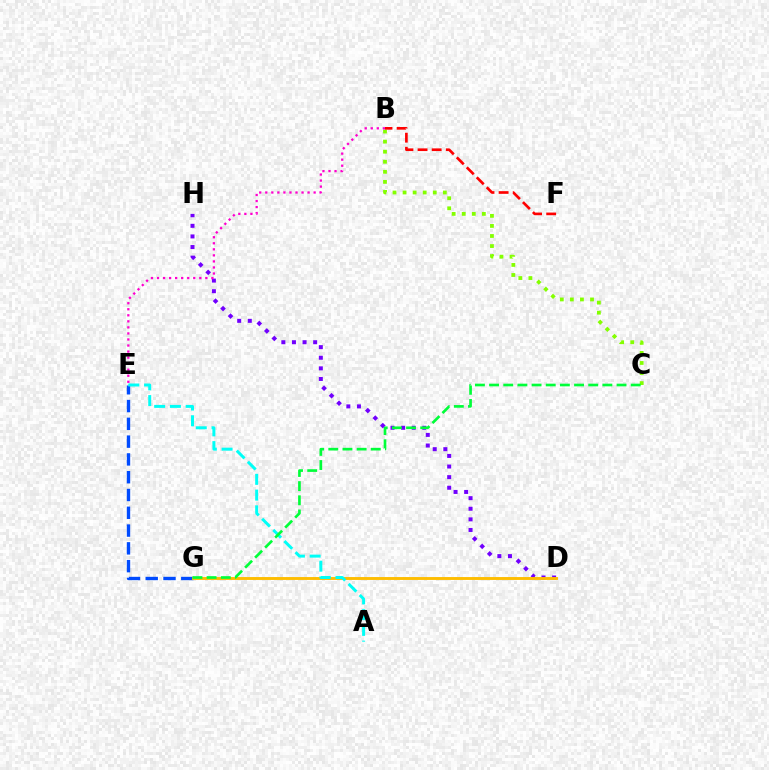{('D', 'H'): [{'color': '#7200ff', 'line_style': 'dotted', 'thickness': 2.88}], ('B', 'C'): [{'color': '#84ff00', 'line_style': 'dotted', 'thickness': 2.73}], ('E', 'G'): [{'color': '#004bff', 'line_style': 'dashed', 'thickness': 2.42}], ('D', 'G'): [{'color': '#ffbd00', 'line_style': 'solid', 'thickness': 2.09}], ('A', 'E'): [{'color': '#00fff6', 'line_style': 'dashed', 'thickness': 2.14}], ('B', 'E'): [{'color': '#ff00cf', 'line_style': 'dotted', 'thickness': 1.64}], ('B', 'F'): [{'color': '#ff0000', 'line_style': 'dashed', 'thickness': 1.92}], ('C', 'G'): [{'color': '#00ff39', 'line_style': 'dashed', 'thickness': 1.92}]}